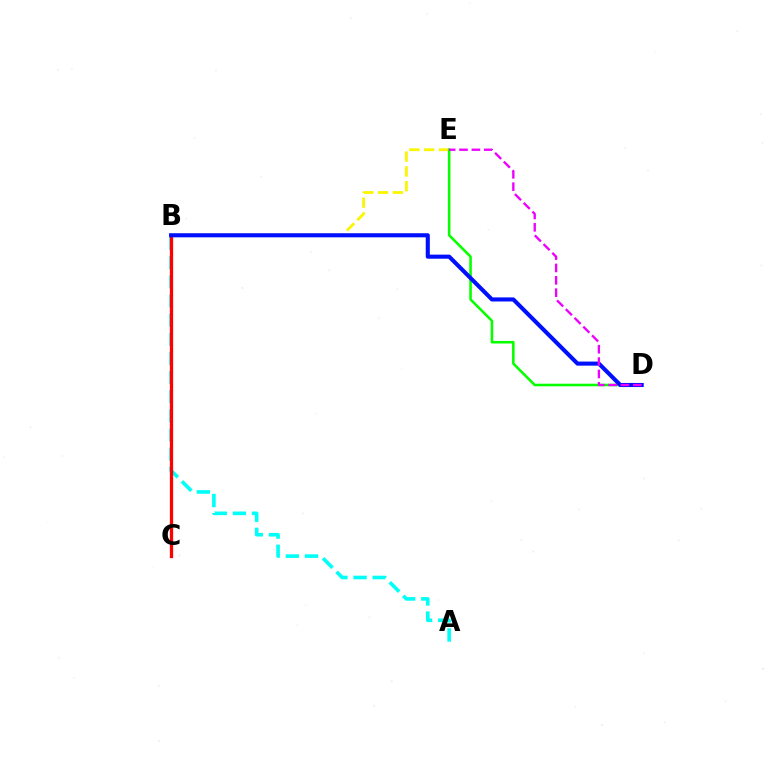{('B', 'E'): [{'color': '#fcf500', 'line_style': 'dashed', 'thickness': 2.01}], ('A', 'B'): [{'color': '#00fff6', 'line_style': 'dashed', 'thickness': 2.6}], ('D', 'E'): [{'color': '#08ff00', 'line_style': 'solid', 'thickness': 1.86}, {'color': '#ee00ff', 'line_style': 'dashed', 'thickness': 1.68}], ('B', 'C'): [{'color': '#ff0000', 'line_style': 'solid', 'thickness': 2.36}], ('B', 'D'): [{'color': '#0010ff', 'line_style': 'solid', 'thickness': 2.94}]}